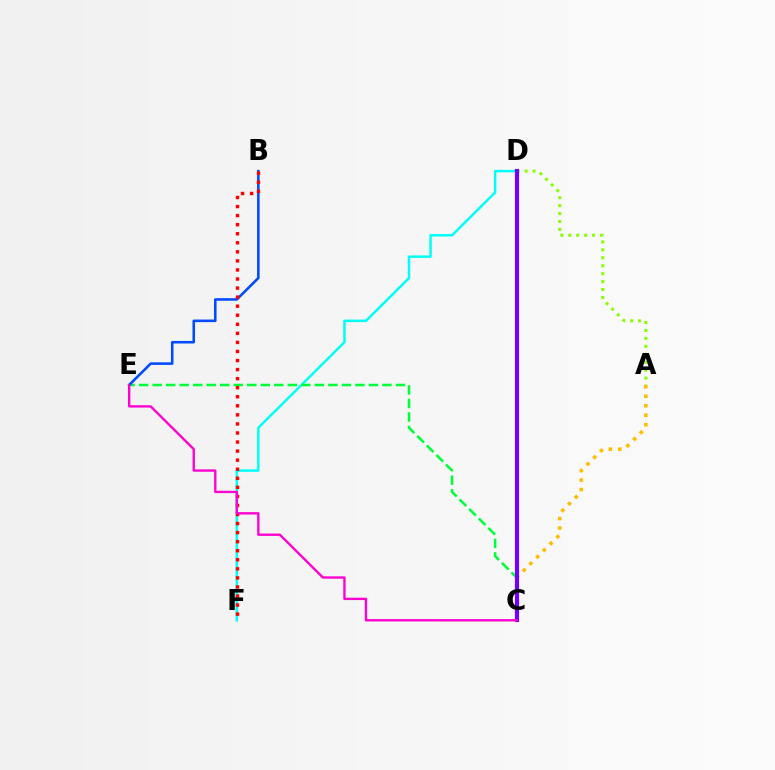{('D', 'F'): [{'color': '#00fff6', 'line_style': 'solid', 'thickness': 1.79}], ('C', 'E'): [{'color': '#00ff39', 'line_style': 'dashed', 'thickness': 1.84}, {'color': '#ff00cf', 'line_style': 'solid', 'thickness': 1.69}], ('A', 'C'): [{'color': '#ffbd00', 'line_style': 'dotted', 'thickness': 2.58}], ('B', 'E'): [{'color': '#004bff', 'line_style': 'solid', 'thickness': 1.85}], ('A', 'D'): [{'color': '#84ff00', 'line_style': 'dotted', 'thickness': 2.16}], ('B', 'F'): [{'color': '#ff0000', 'line_style': 'dotted', 'thickness': 2.46}], ('C', 'D'): [{'color': '#7200ff', 'line_style': 'solid', 'thickness': 2.97}]}